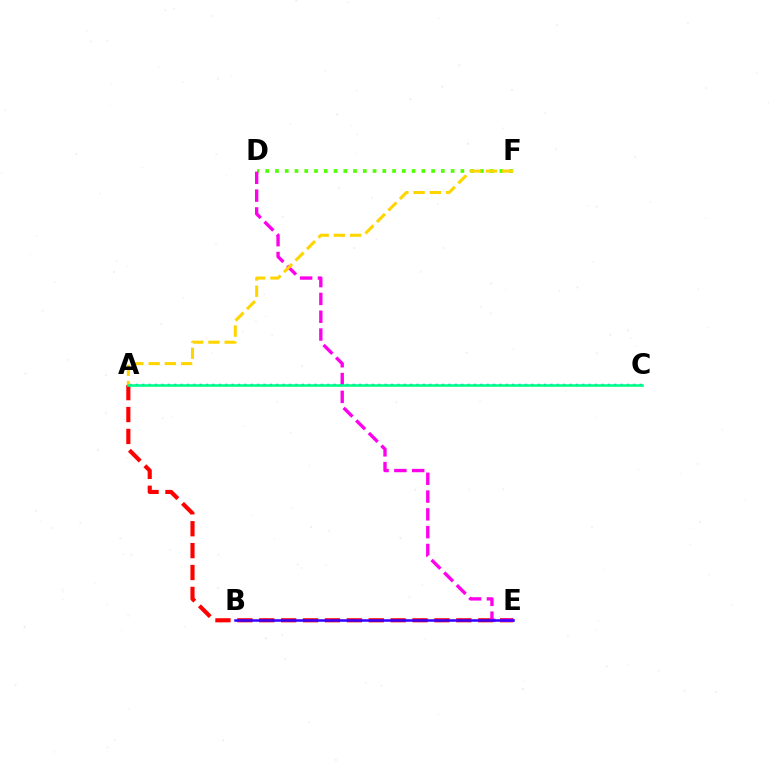{('A', 'E'): [{'color': '#ff0000', 'line_style': 'dashed', 'thickness': 2.97}], ('D', 'F'): [{'color': '#4fff00', 'line_style': 'dotted', 'thickness': 2.65}], ('D', 'E'): [{'color': '#ff00ed', 'line_style': 'dashed', 'thickness': 2.42}], ('A', 'C'): [{'color': '#009eff', 'line_style': 'dotted', 'thickness': 1.73}, {'color': '#00ff86', 'line_style': 'solid', 'thickness': 1.86}], ('B', 'E'): [{'color': '#3700ff', 'line_style': 'solid', 'thickness': 1.83}], ('A', 'F'): [{'color': '#ffd500', 'line_style': 'dashed', 'thickness': 2.21}]}